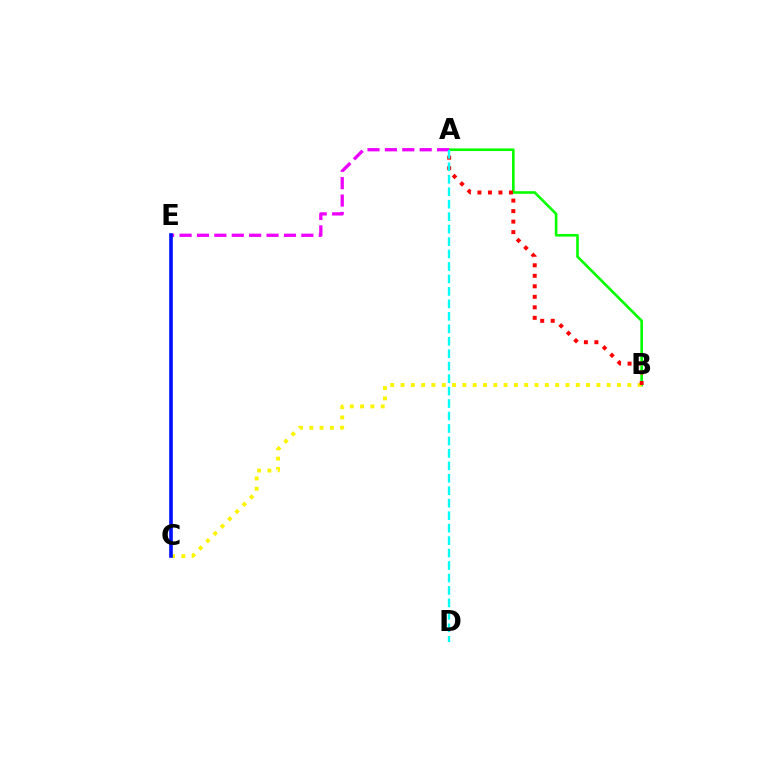{('A', 'B'): [{'color': '#08ff00', 'line_style': 'solid', 'thickness': 1.89}, {'color': '#ff0000', 'line_style': 'dotted', 'thickness': 2.85}], ('A', 'E'): [{'color': '#ee00ff', 'line_style': 'dashed', 'thickness': 2.36}], ('B', 'C'): [{'color': '#fcf500', 'line_style': 'dotted', 'thickness': 2.8}], ('A', 'D'): [{'color': '#00fff6', 'line_style': 'dashed', 'thickness': 1.69}], ('C', 'E'): [{'color': '#0010ff', 'line_style': 'solid', 'thickness': 2.61}]}